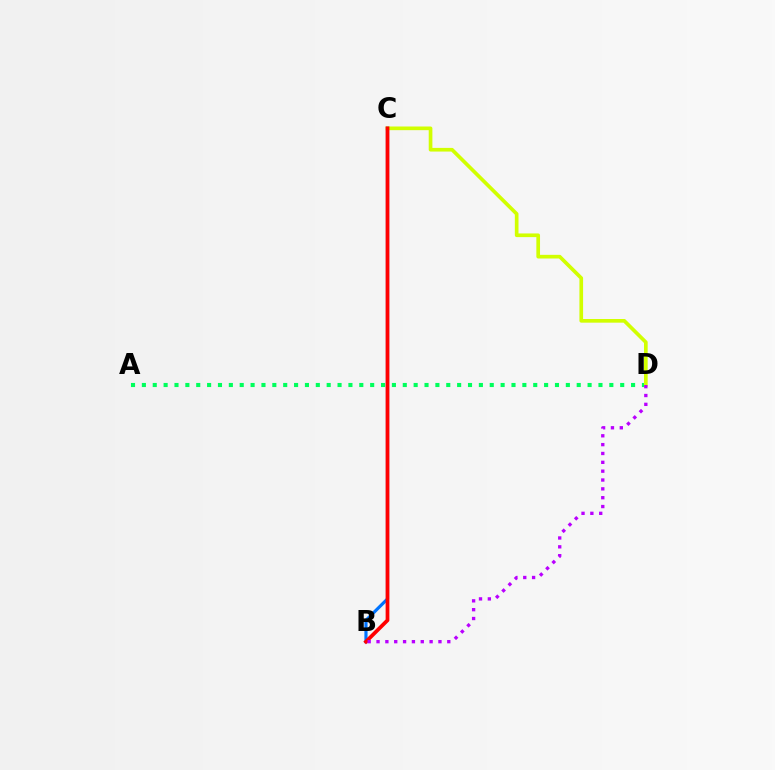{('B', 'C'): [{'color': '#0074ff', 'line_style': 'solid', 'thickness': 2.27}, {'color': '#ff0000', 'line_style': 'solid', 'thickness': 2.7}], ('A', 'D'): [{'color': '#00ff5c', 'line_style': 'dotted', 'thickness': 2.95}], ('C', 'D'): [{'color': '#d1ff00', 'line_style': 'solid', 'thickness': 2.64}], ('B', 'D'): [{'color': '#b900ff', 'line_style': 'dotted', 'thickness': 2.4}]}